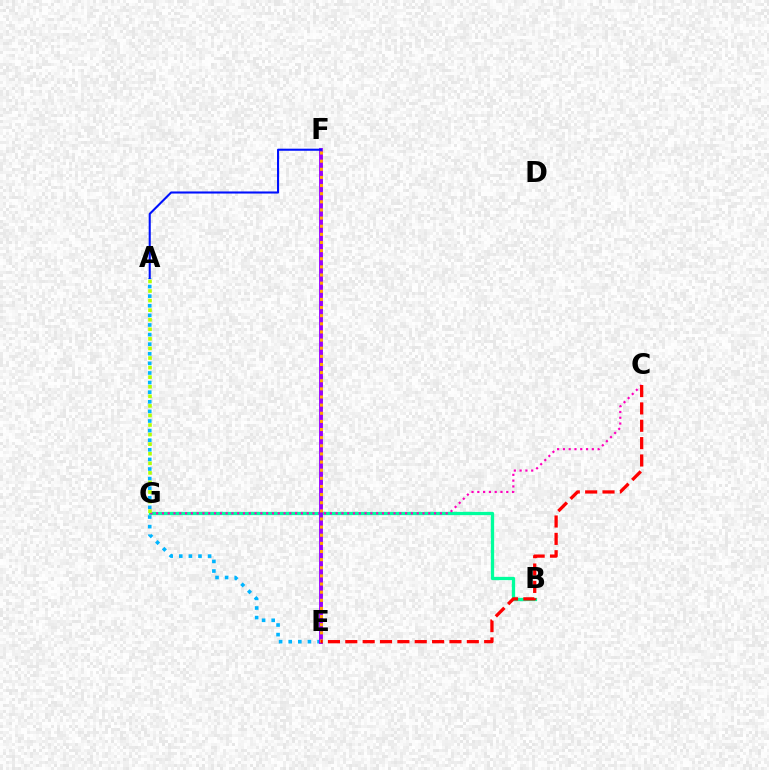{('A', 'E'): [{'color': '#00b5ff', 'line_style': 'dotted', 'thickness': 2.61}], ('B', 'G'): [{'color': '#00ff9d', 'line_style': 'solid', 'thickness': 2.37}], ('C', 'G'): [{'color': '#ff00bd', 'line_style': 'dotted', 'thickness': 1.57}], ('E', 'F'): [{'color': '#08ff00', 'line_style': 'dotted', 'thickness': 2.04}, {'color': '#9b00ff', 'line_style': 'solid', 'thickness': 2.78}, {'color': '#ffa500', 'line_style': 'dotted', 'thickness': 2.21}], ('A', 'G'): [{'color': '#b3ff00', 'line_style': 'dotted', 'thickness': 2.6}], ('A', 'F'): [{'color': '#0010ff', 'line_style': 'solid', 'thickness': 1.5}], ('C', 'E'): [{'color': '#ff0000', 'line_style': 'dashed', 'thickness': 2.36}]}